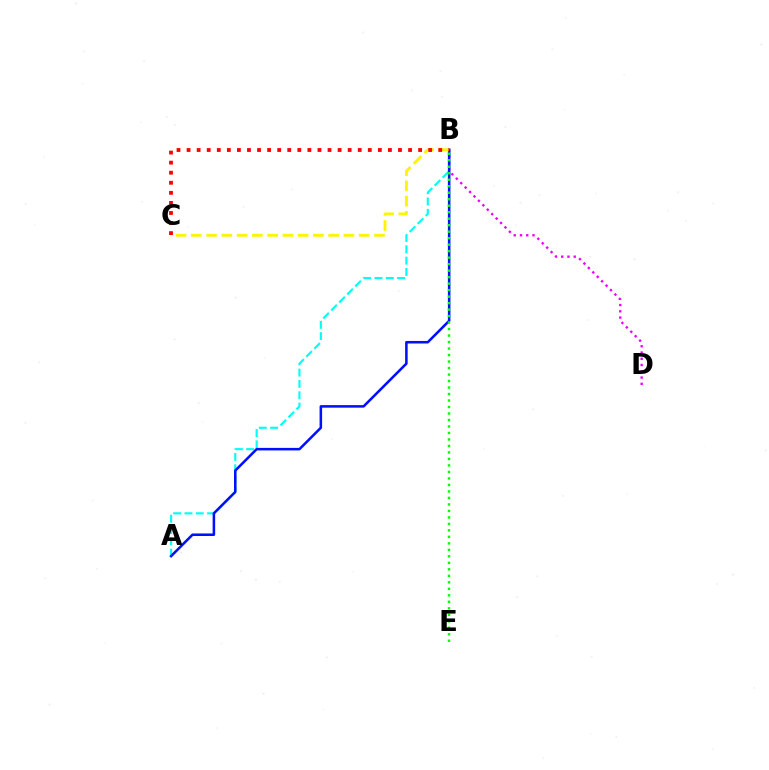{('A', 'B'): [{'color': '#00fff6', 'line_style': 'dashed', 'thickness': 1.54}, {'color': '#0010ff', 'line_style': 'solid', 'thickness': 1.83}], ('B', 'D'): [{'color': '#ee00ff', 'line_style': 'dotted', 'thickness': 1.7}], ('B', 'E'): [{'color': '#08ff00', 'line_style': 'dotted', 'thickness': 1.76}], ('B', 'C'): [{'color': '#fcf500', 'line_style': 'dashed', 'thickness': 2.07}, {'color': '#ff0000', 'line_style': 'dotted', 'thickness': 2.74}]}